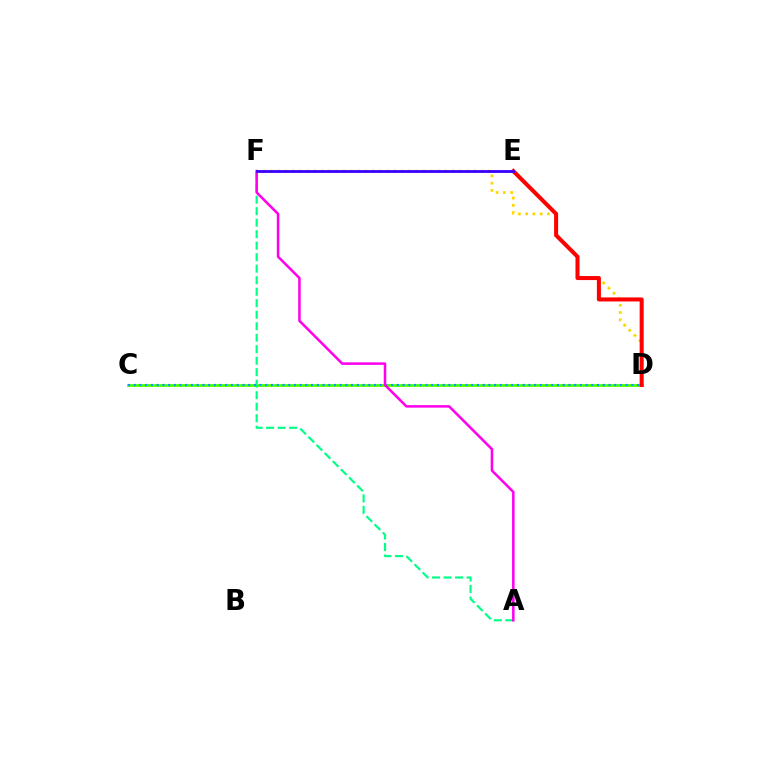{('C', 'D'): [{'color': '#4fff00', 'line_style': 'solid', 'thickness': 2.03}, {'color': '#009eff', 'line_style': 'dotted', 'thickness': 1.55}], ('A', 'F'): [{'color': '#00ff86', 'line_style': 'dashed', 'thickness': 1.56}, {'color': '#ff00ed', 'line_style': 'solid', 'thickness': 1.82}], ('D', 'F'): [{'color': '#ffd500', 'line_style': 'dotted', 'thickness': 1.98}], ('D', 'E'): [{'color': '#ff0000', 'line_style': 'solid', 'thickness': 2.9}], ('E', 'F'): [{'color': '#3700ff', 'line_style': 'solid', 'thickness': 2.02}]}